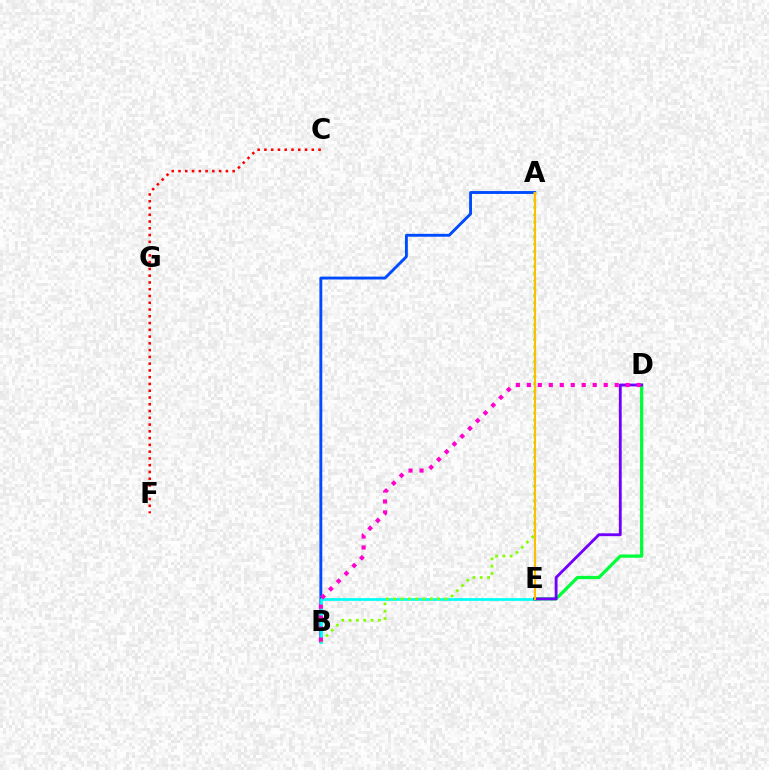{('A', 'B'): [{'color': '#004bff', 'line_style': 'solid', 'thickness': 2.07}, {'color': '#84ff00', 'line_style': 'dotted', 'thickness': 1.99}], ('B', 'E'): [{'color': '#00fff6', 'line_style': 'solid', 'thickness': 1.96}], ('C', 'F'): [{'color': '#ff0000', 'line_style': 'dotted', 'thickness': 1.84}], ('D', 'E'): [{'color': '#00ff39', 'line_style': 'solid', 'thickness': 2.34}, {'color': '#7200ff', 'line_style': 'solid', 'thickness': 2.05}], ('A', 'E'): [{'color': '#ffbd00', 'line_style': 'solid', 'thickness': 1.52}], ('B', 'D'): [{'color': '#ff00cf', 'line_style': 'dotted', 'thickness': 2.98}]}